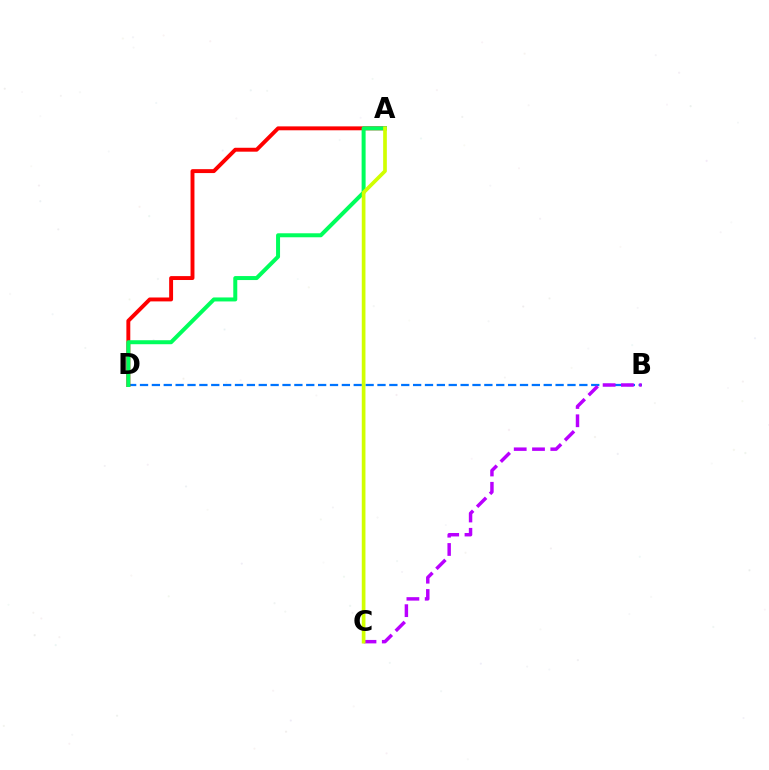{('B', 'D'): [{'color': '#0074ff', 'line_style': 'dashed', 'thickness': 1.61}], ('A', 'D'): [{'color': '#ff0000', 'line_style': 'solid', 'thickness': 2.82}, {'color': '#00ff5c', 'line_style': 'solid', 'thickness': 2.87}], ('B', 'C'): [{'color': '#b900ff', 'line_style': 'dashed', 'thickness': 2.48}], ('A', 'C'): [{'color': '#d1ff00', 'line_style': 'solid', 'thickness': 2.65}]}